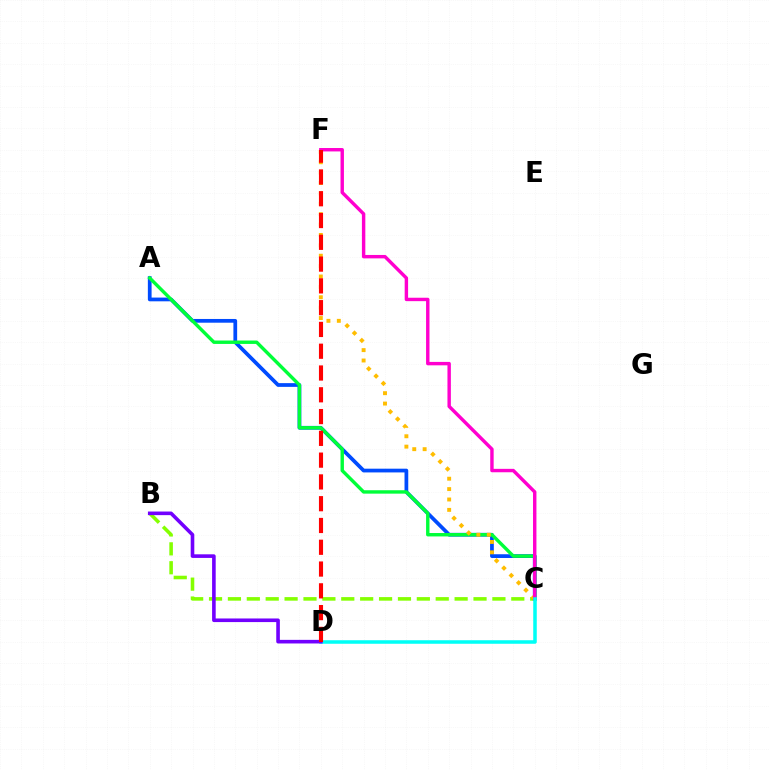{('B', 'C'): [{'color': '#84ff00', 'line_style': 'dashed', 'thickness': 2.57}], ('A', 'C'): [{'color': '#004bff', 'line_style': 'solid', 'thickness': 2.69}, {'color': '#00ff39', 'line_style': 'solid', 'thickness': 2.45}], ('C', 'F'): [{'color': '#ffbd00', 'line_style': 'dotted', 'thickness': 2.82}, {'color': '#ff00cf', 'line_style': 'solid', 'thickness': 2.46}], ('C', 'D'): [{'color': '#00fff6', 'line_style': 'solid', 'thickness': 2.54}], ('B', 'D'): [{'color': '#7200ff', 'line_style': 'solid', 'thickness': 2.6}], ('D', 'F'): [{'color': '#ff0000', 'line_style': 'dashed', 'thickness': 2.96}]}